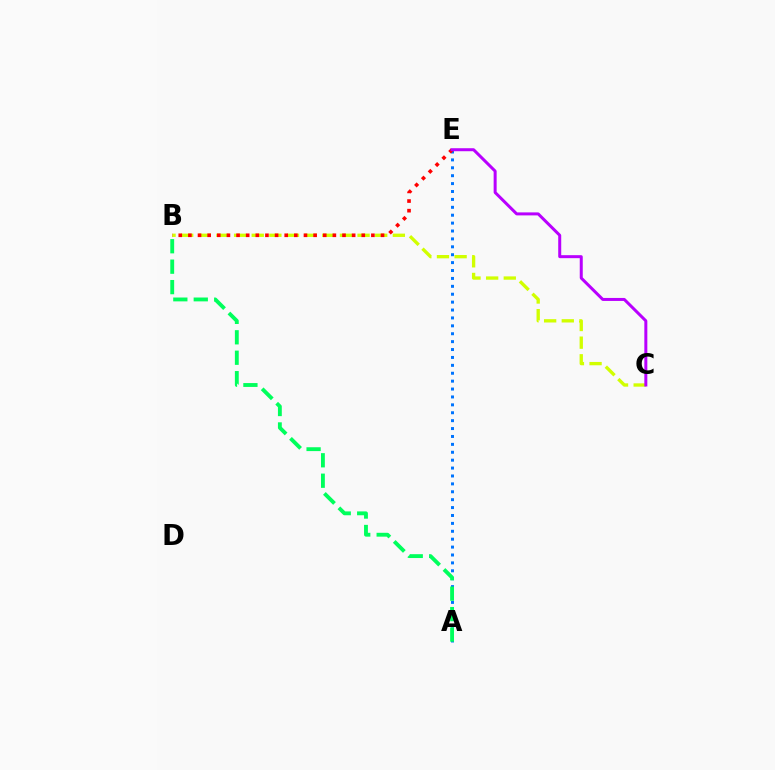{('B', 'C'): [{'color': '#d1ff00', 'line_style': 'dashed', 'thickness': 2.4}], ('A', 'E'): [{'color': '#0074ff', 'line_style': 'dotted', 'thickness': 2.15}], ('B', 'E'): [{'color': '#ff0000', 'line_style': 'dotted', 'thickness': 2.62}], ('A', 'B'): [{'color': '#00ff5c', 'line_style': 'dashed', 'thickness': 2.78}], ('C', 'E'): [{'color': '#b900ff', 'line_style': 'solid', 'thickness': 2.16}]}